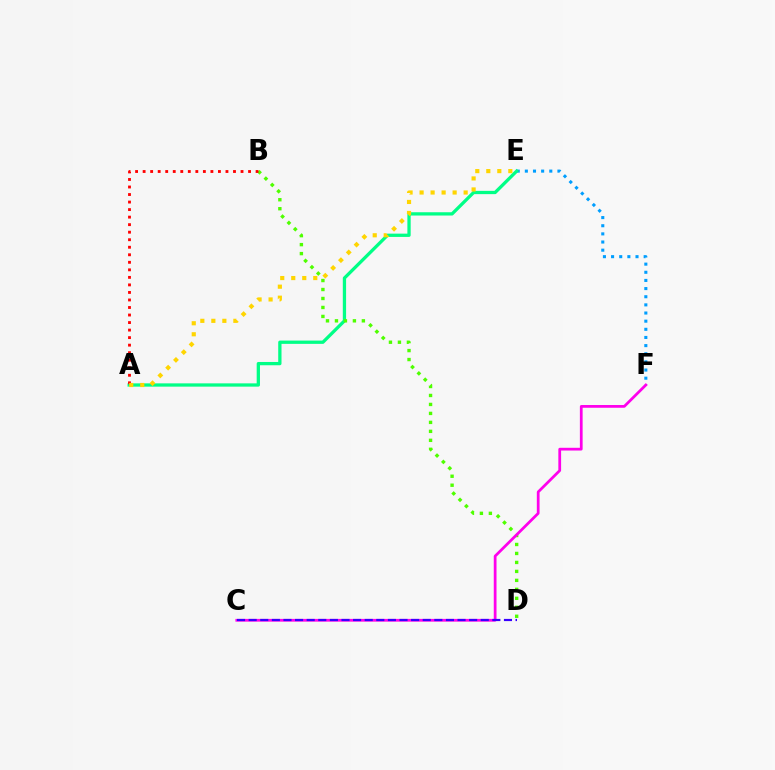{('E', 'F'): [{'color': '#009eff', 'line_style': 'dotted', 'thickness': 2.21}], ('A', 'E'): [{'color': '#00ff86', 'line_style': 'solid', 'thickness': 2.36}, {'color': '#ffd500', 'line_style': 'dotted', 'thickness': 2.99}], ('B', 'D'): [{'color': '#4fff00', 'line_style': 'dotted', 'thickness': 2.44}], ('C', 'F'): [{'color': '#ff00ed', 'line_style': 'solid', 'thickness': 1.98}], ('C', 'D'): [{'color': '#3700ff', 'line_style': 'dashed', 'thickness': 1.58}], ('A', 'B'): [{'color': '#ff0000', 'line_style': 'dotted', 'thickness': 2.05}]}